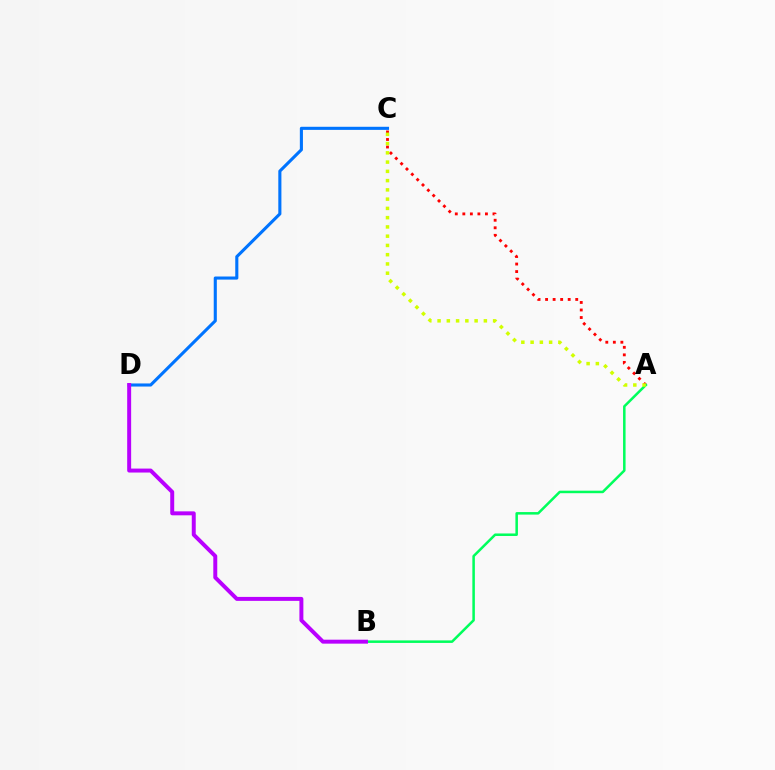{('C', 'D'): [{'color': '#0074ff', 'line_style': 'solid', 'thickness': 2.23}], ('A', 'C'): [{'color': '#ff0000', 'line_style': 'dotted', 'thickness': 2.05}, {'color': '#d1ff00', 'line_style': 'dotted', 'thickness': 2.52}], ('A', 'B'): [{'color': '#00ff5c', 'line_style': 'solid', 'thickness': 1.81}], ('B', 'D'): [{'color': '#b900ff', 'line_style': 'solid', 'thickness': 2.85}]}